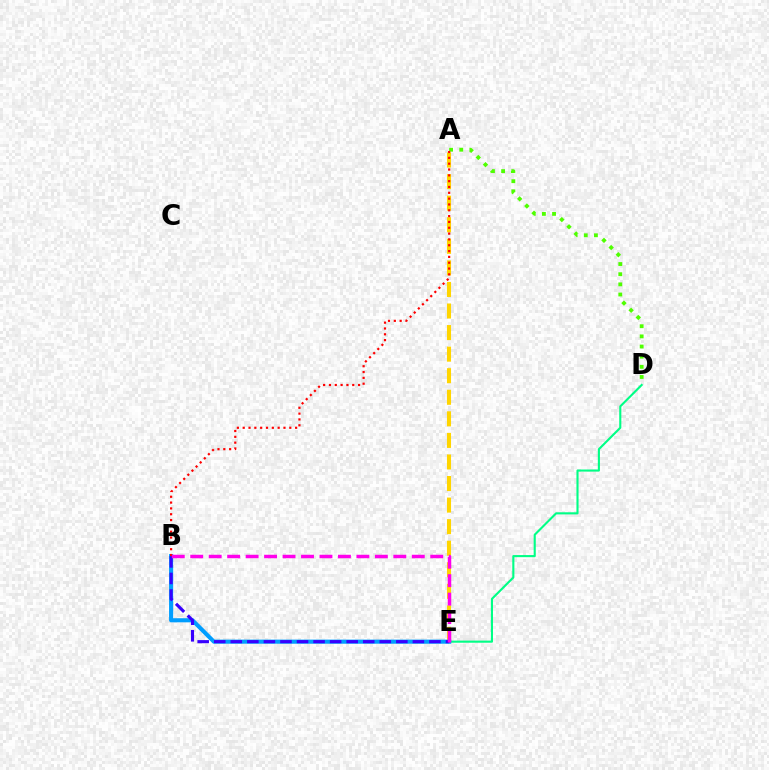{('A', 'E'): [{'color': '#ffd500', 'line_style': 'dashed', 'thickness': 2.93}], ('D', 'E'): [{'color': '#00ff86', 'line_style': 'solid', 'thickness': 1.52}], ('A', 'D'): [{'color': '#4fff00', 'line_style': 'dotted', 'thickness': 2.76}], ('B', 'E'): [{'color': '#009eff', 'line_style': 'solid', 'thickness': 2.96}, {'color': '#3700ff', 'line_style': 'dashed', 'thickness': 2.25}, {'color': '#ff00ed', 'line_style': 'dashed', 'thickness': 2.51}], ('A', 'B'): [{'color': '#ff0000', 'line_style': 'dotted', 'thickness': 1.58}]}